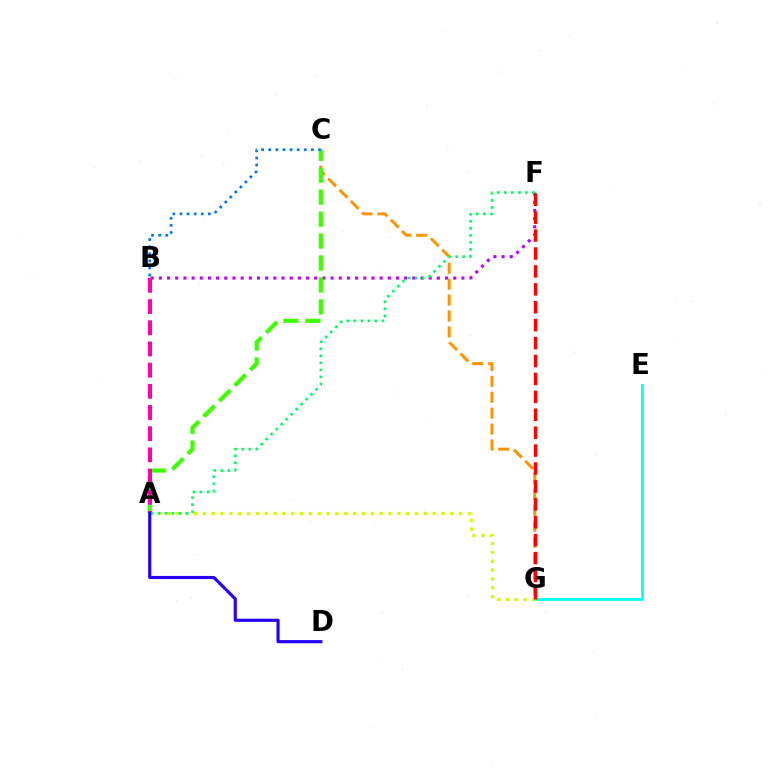{('B', 'F'): [{'color': '#b900ff', 'line_style': 'dotted', 'thickness': 2.22}], ('C', 'G'): [{'color': '#ff9400', 'line_style': 'dashed', 'thickness': 2.16}], ('A', 'C'): [{'color': '#3dff00', 'line_style': 'dashed', 'thickness': 2.98}], ('E', 'G'): [{'color': '#00fff6', 'line_style': 'solid', 'thickness': 1.99}], ('A', 'G'): [{'color': '#d1ff00', 'line_style': 'dotted', 'thickness': 2.4}], ('A', 'B'): [{'color': '#ff00ac', 'line_style': 'dashed', 'thickness': 2.88}], ('B', 'C'): [{'color': '#0074ff', 'line_style': 'dotted', 'thickness': 1.93}], ('A', 'F'): [{'color': '#00ff5c', 'line_style': 'dotted', 'thickness': 1.91}], ('A', 'D'): [{'color': '#2500ff', 'line_style': 'solid', 'thickness': 2.26}], ('F', 'G'): [{'color': '#ff0000', 'line_style': 'dashed', 'thickness': 2.43}]}